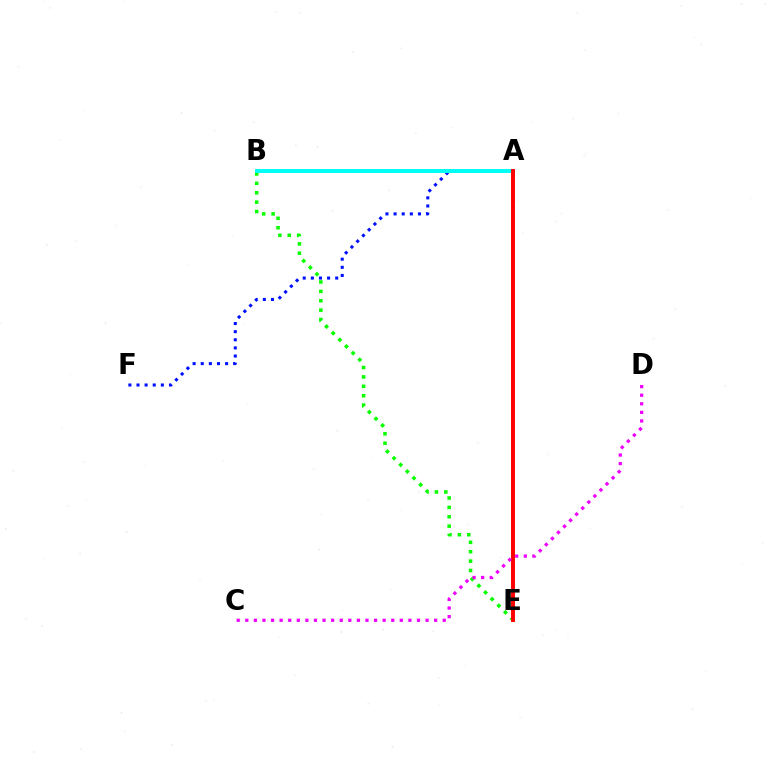{('A', 'F'): [{'color': '#0010ff', 'line_style': 'dotted', 'thickness': 2.21}], ('A', 'B'): [{'color': '#fcf500', 'line_style': 'dashed', 'thickness': 1.51}, {'color': '#00fff6', 'line_style': 'solid', 'thickness': 2.85}], ('B', 'E'): [{'color': '#08ff00', 'line_style': 'dotted', 'thickness': 2.55}], ('A', 'E'): [{'color': '#ff0000', 'line_style': 'solid', 'thickness': 2.84}], ('C', 'D'): [{'color': '#ee00ff', 'line_style': 'dotted', 'thickness': 2.33}]}